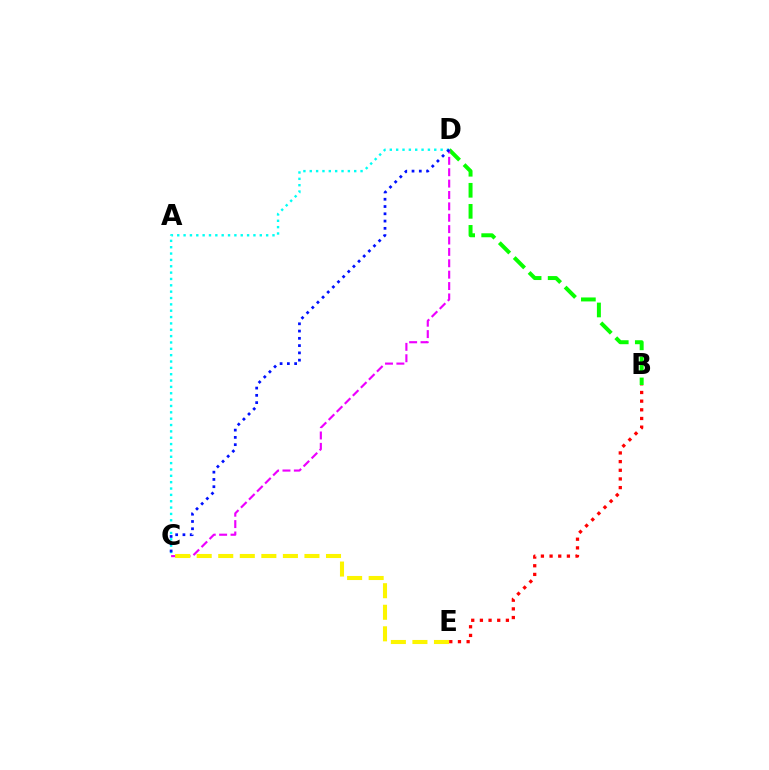{('B', 'E'): [{'color': '#ff0000', 'line_style': 'dotted', 'thickness': 2.35}], ('B', 'D'): [{'color': '#08ff00', 'line_style': 'dashed', 'thickness': 2.86}], ('C', 'D'): [{'color': '#ee00ff', 'line_style': 'dashed', 'thickness': 1.55}, {'color': '#00fff6', 'line_style': 'dotted', 'thickness': 1.73}, {'color': '#0010ff', 'line_style': 'dotted', 'thickness': 1.98}], ('C', 'E'): [{'color': '#fcf500', 'line_style': 'dashed', 'thickness': 2.93}]}